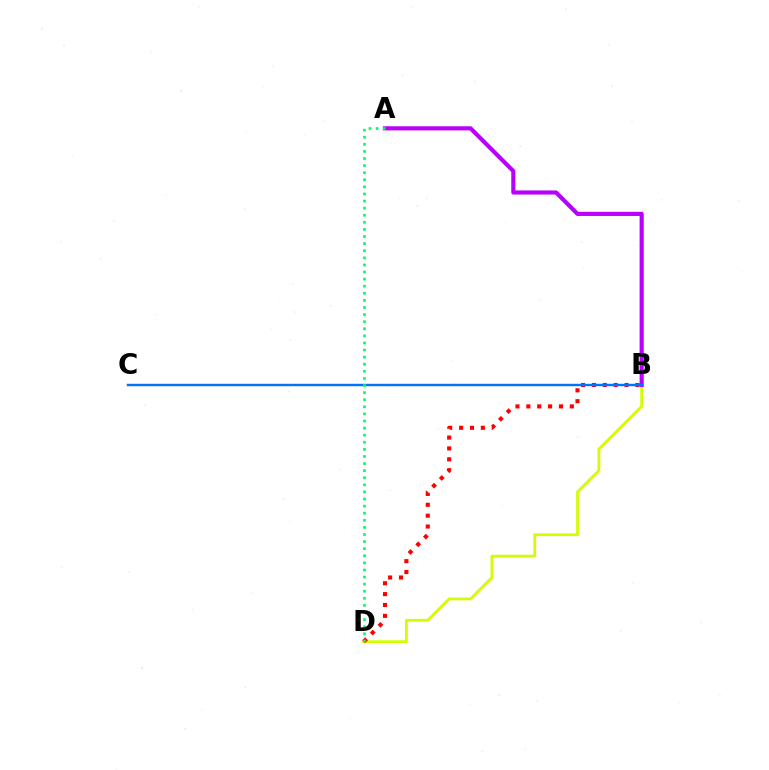{('B', 'D'): [{'color': '#d1ff00', 'line_style': 'solid', 'thickness': 2.0}, {'color': '#ff0000', 'line_style': 'dotted', 'thickness': 2.95}], ('A', 'B'): [{'color': '#b900ff', 'line_style': 'solid', 'thickness': 2.98}], ('B', 'C'): [{'color': '#0074ff', 'line_style': 'solid', 'thickness': 1.73}], ('A', 'D'): [{'color': '#00ff5c', 'line_style': 'dotted', 'thickness': 1.93}]}